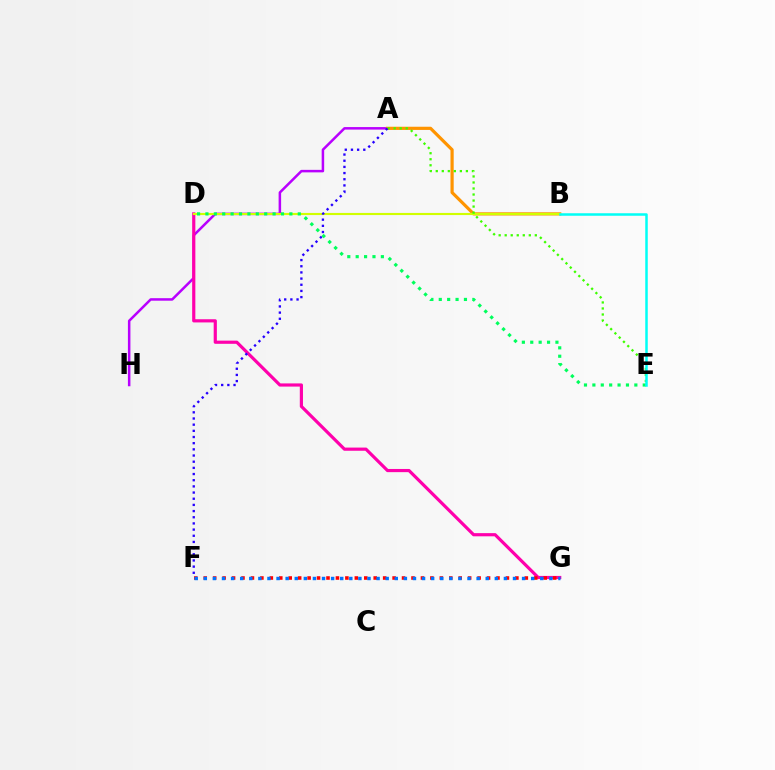{('A', 'H'): [{'color': '#b900ff', 'line_style': 'solid', 'thickness': 1.81}], ('D', 'G'): [{'color': '#ff00ac', 'line_style': 'solid', 'thickness': 2.29}], ('F', 'G'): [{'color': '#ff0000', 'line_style': 'dotted', 'thickness': 2.57}, {'color': '#0074ff', 'line_style': 'dotted', 'thickness': 2.47}], ('A', 'B'): [{'color': '#ff9400', 'line_style': 'solid', 'thickness': 2.3}], ('B', 'D'): [{'color': '#d1ff00', 'line_style': 'solid', 'thickness': 1.54}], ('D', 'E'): [{'color': '#00ff5c', 'line_style': 'dotted', 'thickness': 2.28}], ('A', 'E'): [{'color': '#3dff00', 'line_style': 'dotted', 'thickness': 1.64}], ('A', 'F'): [{'color': '#2500ff', 'line_style': 'dotted', 'thickness': 1.68}], ('B', 'E'): [{'color': '#00fff6', 'line_style': 'solid', 'thickness': 1.81}]}